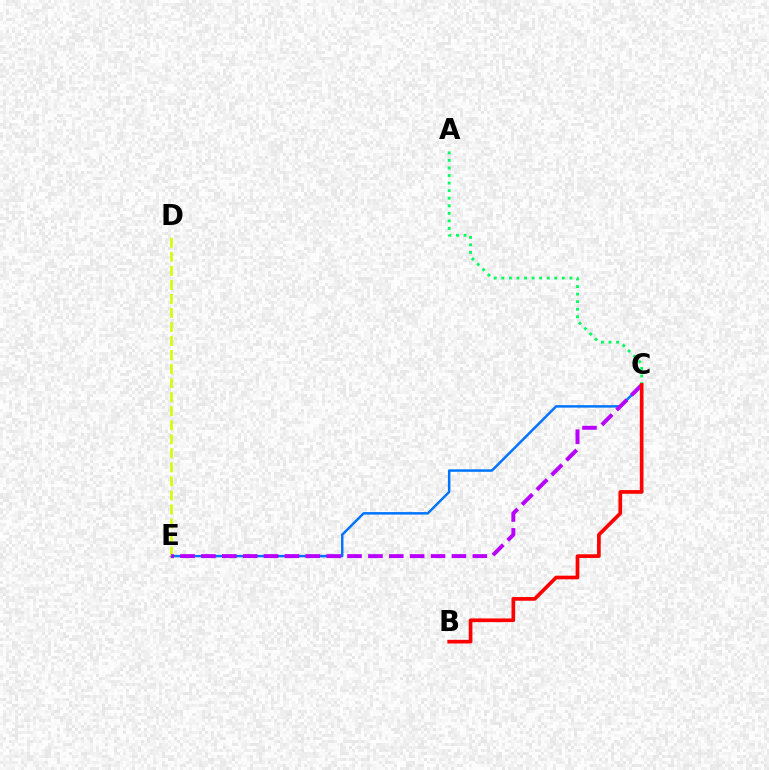{('C', 'E'): [{'color': '#0074ff', 'line_style': 'solid', 'thickness': 1.79}, {'color': '#b900ff', 'line_style': 'dashed', 'thickness': 2.84}], ('A', 'C'): [{'color': '#00ff5c', 'line_style': 'dotted', 'thickness': 2.05}], ('D', 'E'): [{'color': '#d1ff00', 'line_style': 'dashed', 'thickness': 1.91}], ('B', 'C'): [{'color': '#ff0000', 'line_style': 'solid', 'thickness': 2.65}]}